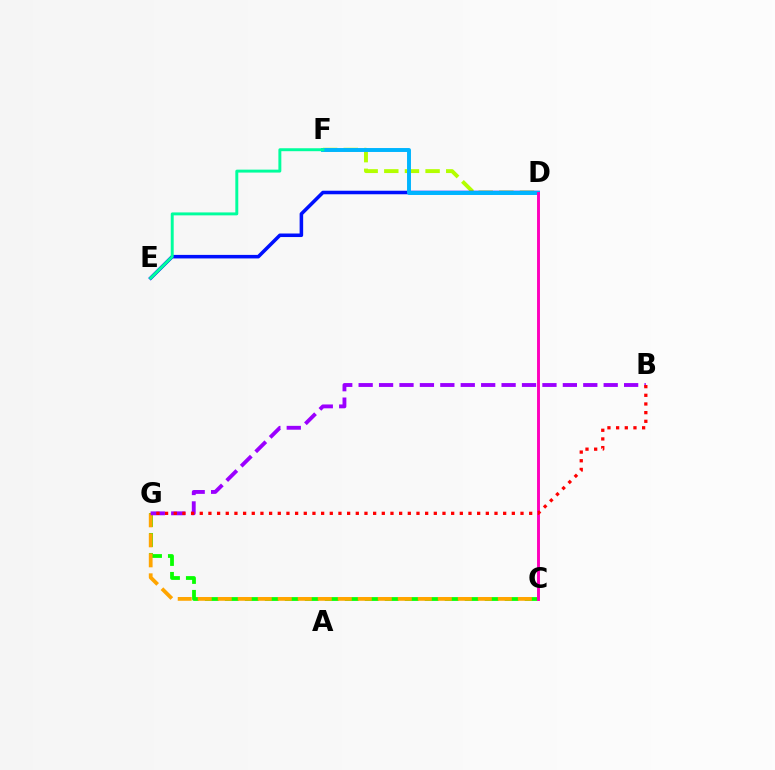{('D', 'F'): [{'color': '#b3ff00', 'line_style': 'dashed', 'thickness': 2.8}, {'color': '#00b5ff', 'line_style': 'solid', 'thickness': 2.83}], ('D', 'E'): [{'color': '#0010ff', 'line_style': 'solid', 'thickness': 2.55}], ('C', 'G'): [{'color': '#08ff00', 'line_style': 'dashed', 'thickness': 2.72}, {'color': '#ffa500', 'line_style': 'dashed', 'thickness': 2.72}], ('C', 'D'): [{'color': '#ff00bd', 'line_style': 'solid', 'thickness': 2.1}], ('B', 'G'): [{'color': '#9b00ff', 'line_style': 'dashed', 'thickness': 2.77}, {'color': '#ff0000', 'line_style': 'dotted', 'thickness': 2.36}], ('E', 'F'): [{'color': '#00ff9d', 'line_style': 'solid', 'thickness': 2.12}]}